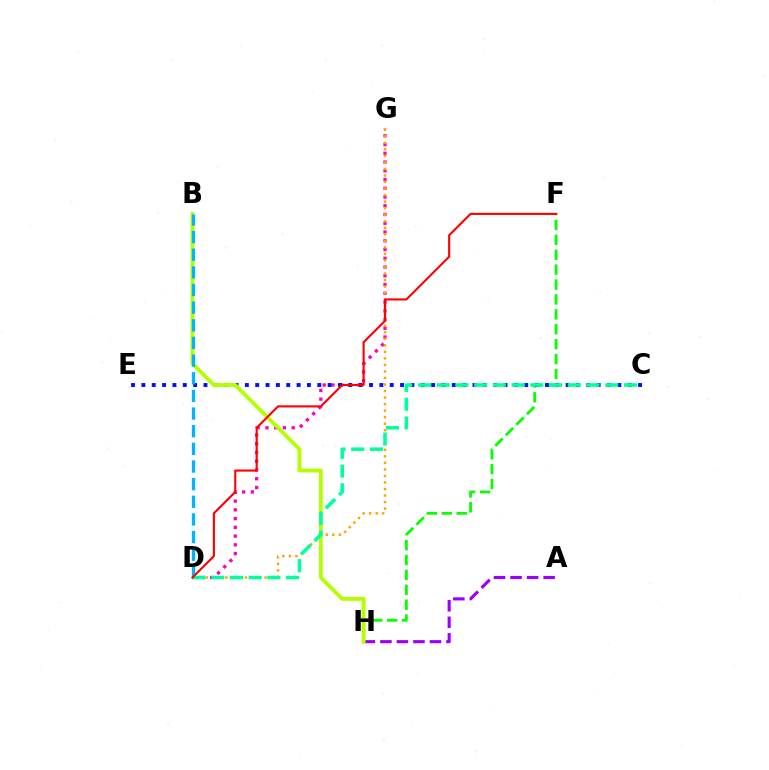{('F', 'H'): [{'color': '#08ff00', 'line_style': 'dashed', 'thickness': 2.03}], ('D', 'G'): [{'color': '#ff00bd', 'line_style': 'dotted', 'thickness': 2.38}, {'color': '#ffa500', 'line_style': 'dotted', 'thickness': 1.77}], ('A', 'H'): [{'color': '#9b00ff', 'line_style': 'dashed', 'thickness': 2.25}], ('C', 'E'): [{'color': '#0010ff', 'line_style': 'dotted', 'thickness': 2.81}], ('B', 'H'): [{'color': '#b3ff00', 'line_style': 'solid', 'thickness': 2.76}], ('B', 'D'): [{'color': '#00b5ff', 'line_style': 'dashed', 'thickness': 2.4}], ('C', 'D'): [{'color': '#00ff9d', 'line_style': 'dashed', 'thickness': 2.54}], ('D', 'F'): [{'color': '#ff0000', 'line_style': 'solid', 'thickness': 1.53}]}